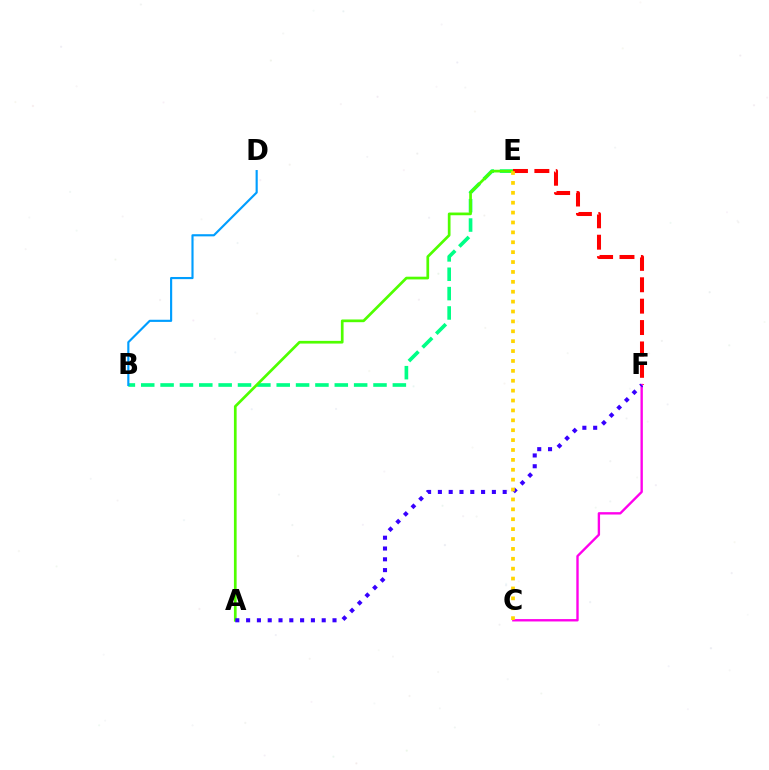{('B', 'E'): [{'color': '#00ff86', 'line_style': 'dashed', 'thickness': 2.63}], ('A', 'E'): [{'color': '#4fff00', 'line_style': 'solid', 'thickness': 1.95}], ('E', 'F'): [{'color': '#ff0000', 'line_style': 'dashed', 'thickness': 2.91}], ('C', 'F'): [{'color': '#ff00ed', 'line_style': 'solid', 'thickness': 1.71}], ('A', 'F'): [{'color': '#3700ff', 'line_style': 'dotted', 'thickness': 2.93}], ('B', 'D'): [{'color': '#009eff', 'line_style': 'solid', 'thickness': 1.55}], ('C', 'E'): [{'color': '#ffd500', 'line_style': 'dotted', 'thickness': 2.69}]}